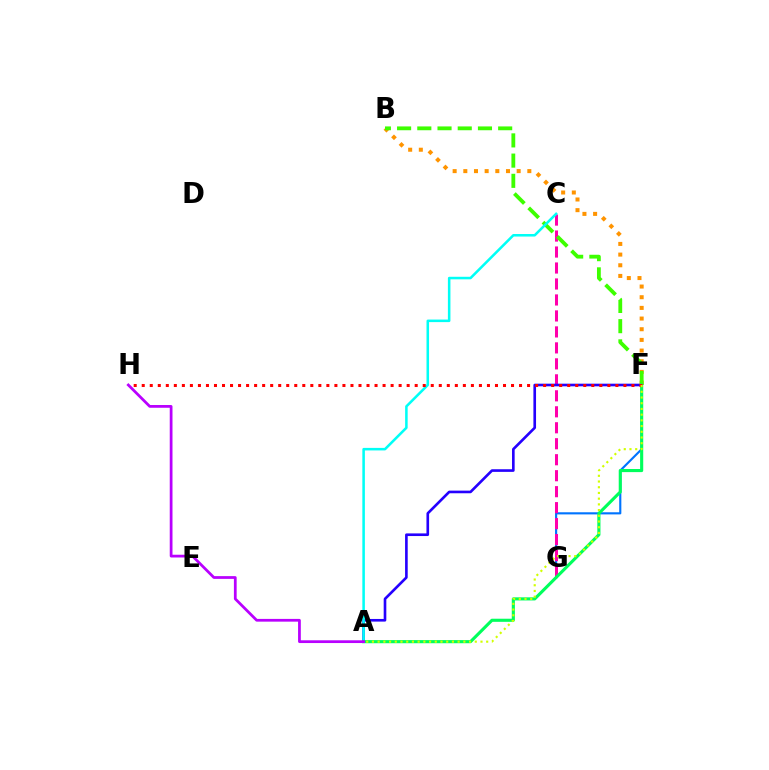{('F', 'G'): [{'color': '#0074ff', 'line_style': 'solid', 'thickness': 1.54}], ('B', 'F'): [{'color': '#ff9400', 'line_style': 'dotted', 'thickness': 2.9}, {'color': '#3dff00', 'line_style': 'dashed', 'thickness': 2.75}], ('C', 'G'): [{'color': '#ff00ac', 'line_style': 'dashed', 'thickness': 2.17}], ('A', 'F'): [{'color': '#2500ff', 'line_style': 'solid', 'thickness': 1.9}, {'color': '#00ff5c', 'line_style': 'solid', 'thickness': 2.24}, {'color': '#d1ff00', 'line_style': 'dotted', 'thickness': 1.55}], ('A', 'C'): [{'color': '#00fff6', 'line_style': 'solid', 'thickness': 1.83}], ('F', 'H'): [{'color': '#ff0000', 'line_style': 'dotted', 'thickness': 2.18}], ('A', 'H'): [{'color': '#b900ff', 'line_style': 'solid', 'thickness': 1.98}]}